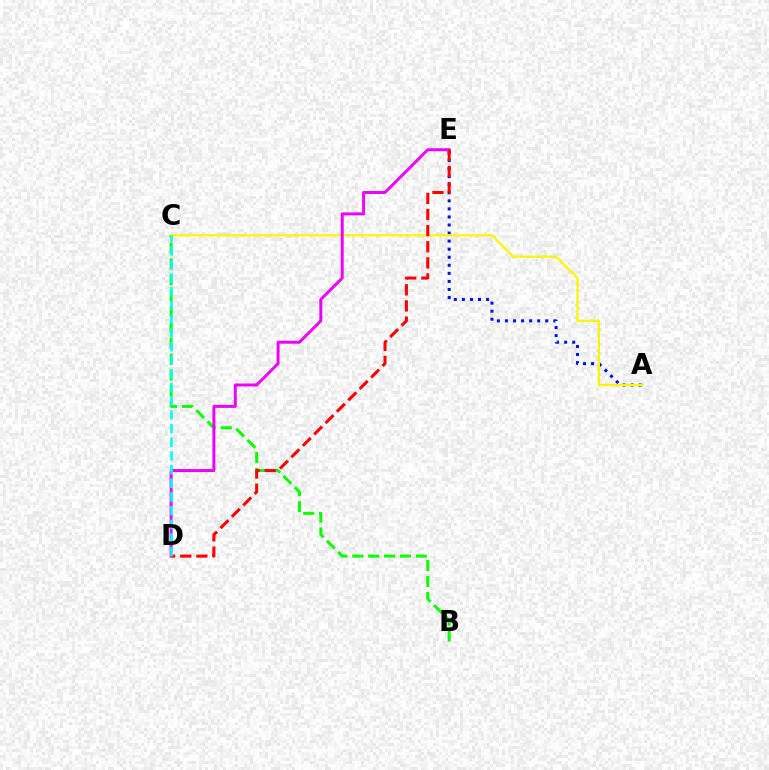{('A', 'E'): [{'color': '#0010ff', 'line_style': 'dotted', 'thickness': 2.19}], ('B', 'C'): [{'color': '#08ff00', 'line_style': 'dashed', 'thickness': 2.16}], ('A', 'C'): [{'color': '#fcf500', 'line_style': 'solid', 'thickness': 1.6}], ('D', 'E'): [{'color': '#ee00ff', 'line_style': 'solid', 'thickness': 2.13}, {'color': '#ff0000', 'line_style': 'dashed', 'thickness': 2.19}], ('C', 'D'): [{'color': '#00fff6', 'line_style': 'dashed', 'thickness': 1.86}]}